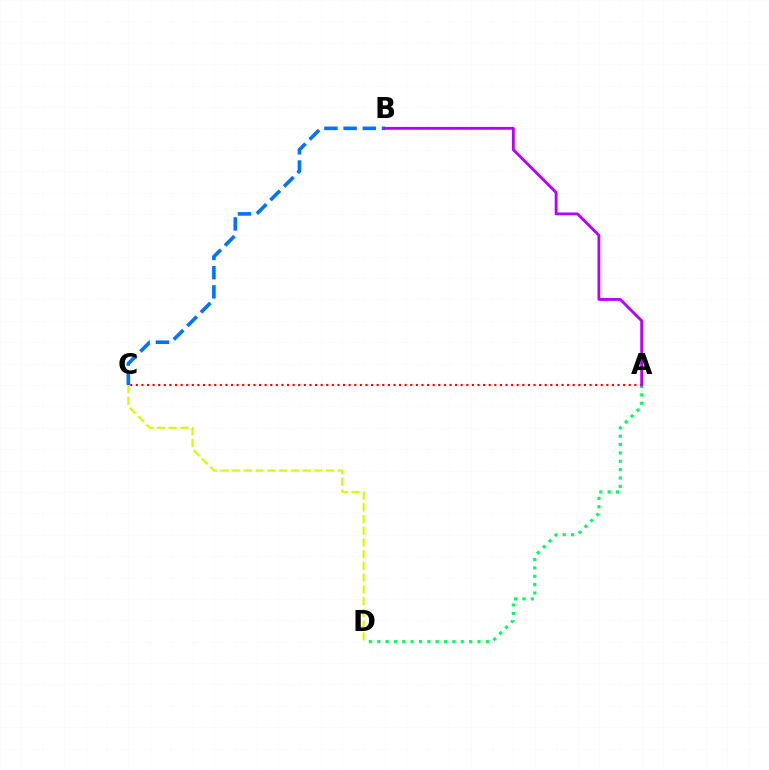{('A', 'C'): [{'color': '#ff0000', 'line_style': 'dotted', 'thickness': 1.52}], ('A', 'D'): [{'color': '#00ff5c', 'line_style': 'dotted', 'thickness': 2.27}], ('B', 'C'): [{'color': '#0074ff', 'line_style': 'dashed', 'thickness': 2.61}], ('C', 'D'): [{'color': '#d1ff00', 'line_style': 'dashed', 'thickness': 1.59}], ('A', 'B'): [{'color': '#b900ff', 'line_style': 'solid', 'thickness': 2.04}]}